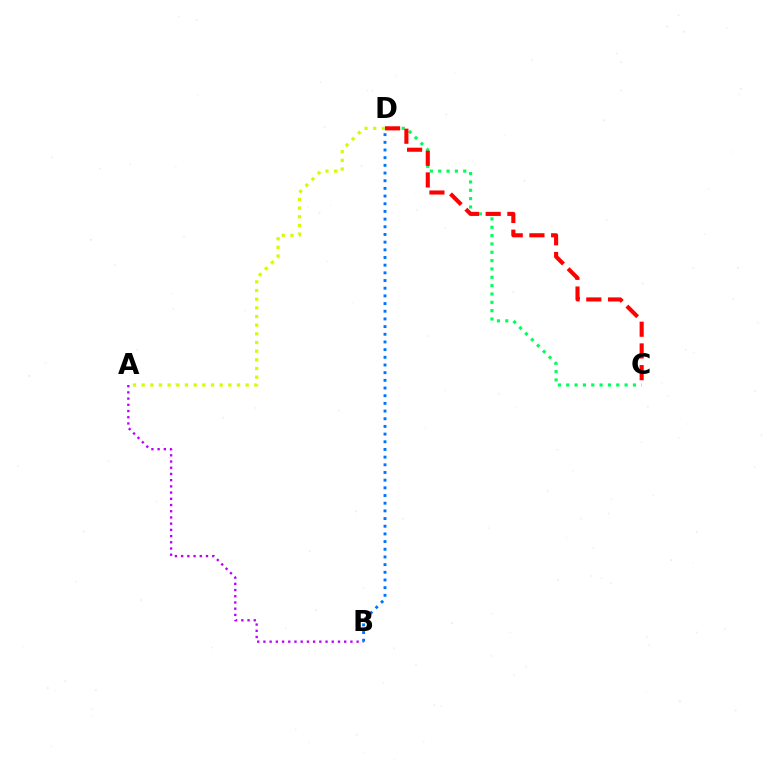{('C', 'D'): [{'color': '#00ff5c', 'line_style': 'dotted', 'thickness': 2.27}, {'color': '#ff0000', 'line_style': 'dashed', 'thickness': 2.95}], ('A', 'D'): [{'color': '#d1ff00', 'line_style': 'dotted', 'thickness': 2.35}], ('A', 'B'): [{'color': '#b900ff', 'line_style': 'dotted', 'thickness': 1.69}], ('B', 'D'): [{'color': '#0074ff', 'line_style': 'dotted', 'thickness': 2.09}]}